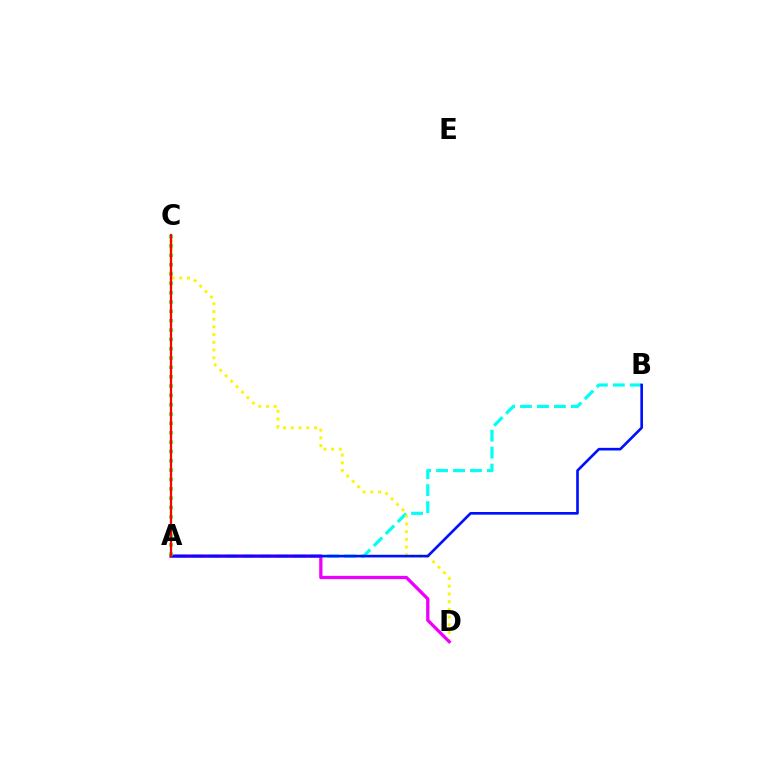{('A', 'B'): [{'color': '#00fff6', 'line_style': 'dashed', 'thickness': 2.3}, {'color': '#0010ff', 'line_style': 'solid', 'thickness': 1.9}], ('C', 'D'): [{'color': '#fcf500', 'line_style': 'dotted', 'thickness': 2.1}], ('A', 'D'): [{'color': '#ee00ff', 'line_style': 'solid', 'thickness': 2.36}], ('A', 'C'): [{'color': '#08ff00', 'line_style': 'dotted', 'thickness': 2.54}, {'color': '#ff0000', 'line_style': 'solid', 'thickness': 1.65}]}